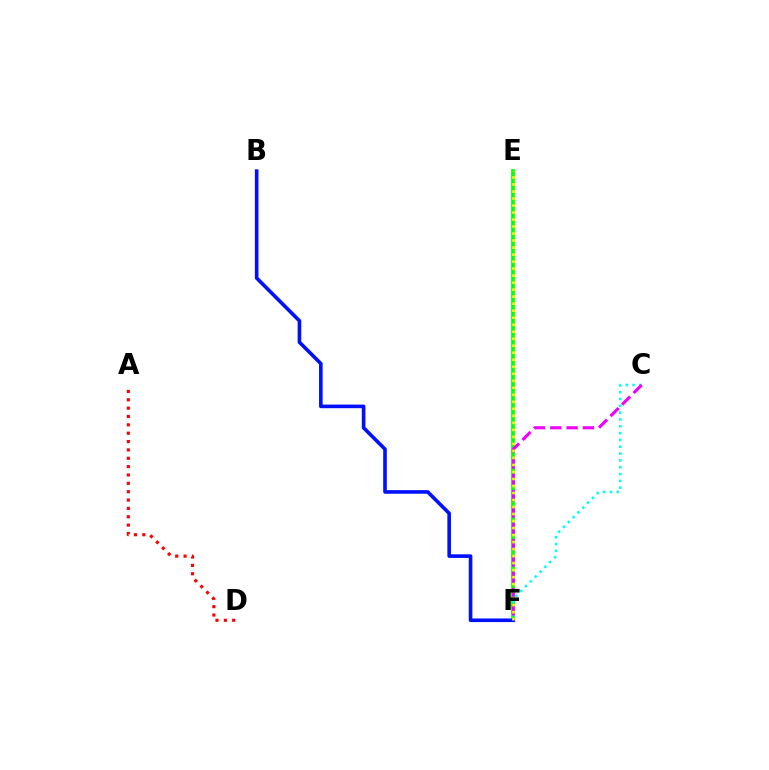{('E', 'F'): [{'color': '#08ff00', 'line_style': 'solid', 'thickness': 2.67}, {'color': '#fcf500', 'line_style': 'dotted', 'thickness': 1.9}], ('C', 'F'): [{'color': '#00fff6', 'line_style': 'dotted', 'thickness': 1.85}, {'color': '#ee00ff', 'line_style': 'dashed', 'thickness': 2.22}], ('B', 'F'): [{'color': '#0010ff', 'line_style': 'solid', 'thickness': 2.6}], ('A', 'D'): [{'color': '#ff0000', 'line_style': 'dotted', 'thickness': 2.27}]}